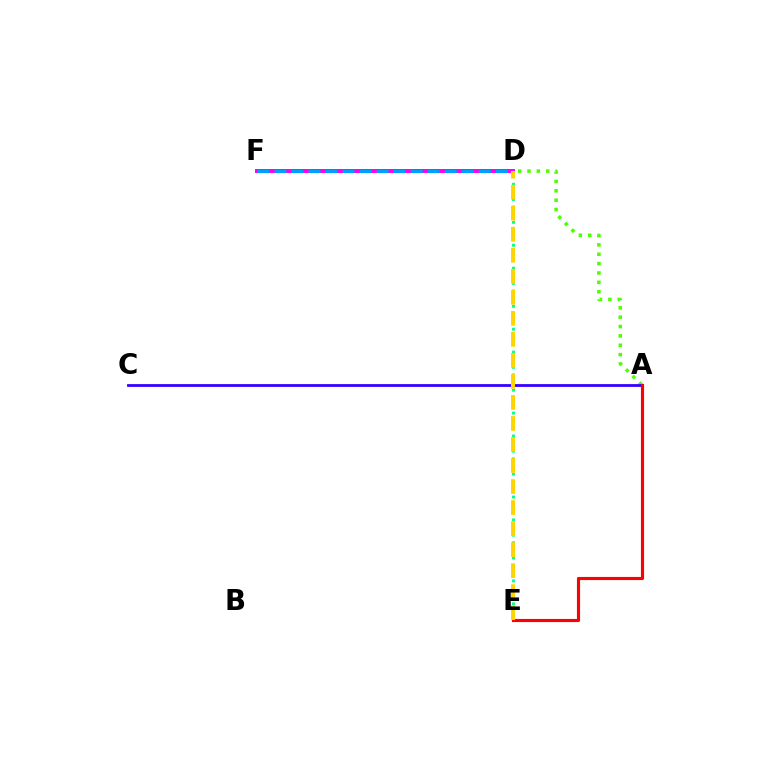{('D', 'E'): [{'color': '#00ff86', 'line_style': 'dotted', 'thickness': 2.07}, {'color': '#ffd500', 'line_style': 'dashed', 'thickness': 2.86}], ('A', 'F'): [{'color': '#4fff00', 'line_style': 'dotted', 'thickness': 2.54}], ('A', 'C'): [{'color': '#3700ff', 'line_style': 'solid', 'thickness': 2.01}], ('A', 'E'): [{'color': '#ff0000', 'line_style': 'solid', 'thickness': 2.24}], ('D', 'F'): [{'color': '#ff00ed', 'line_style': 'solid', 'thickness': 2.86}, {'color': '#009eff', 'line_style': 'dashed', 'thickness': 2.31}]}